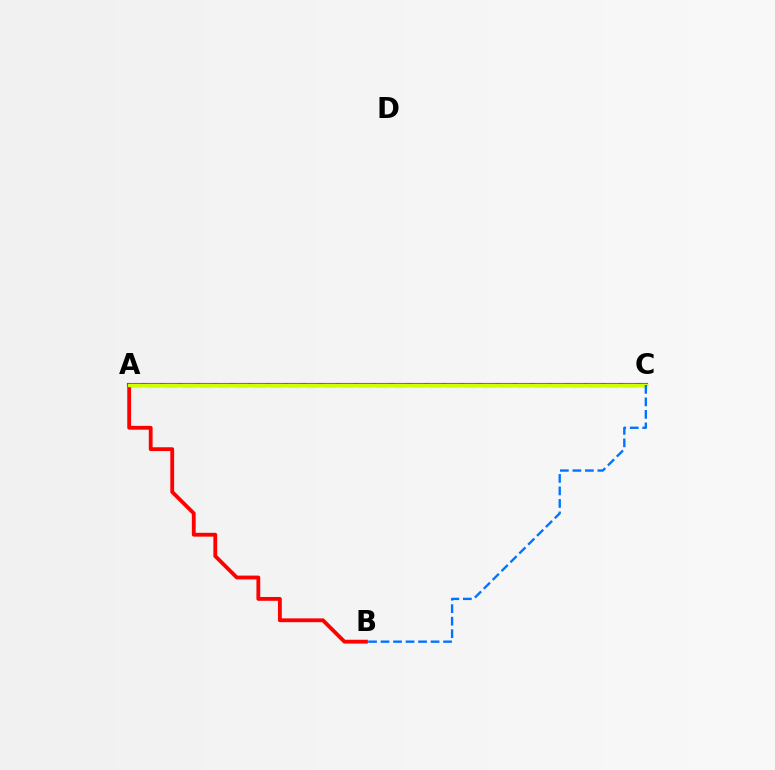{('A', 'C'): [{'color': '#b900ff', 'line_style': 'solid', 'thickness': 2.97}, {'color': '#00ff5c', 'line_style': 'dashed', 'thickness': 2.4}, {'color': '#d1ff00', 'line_style': 'solid', 'thickness': 2.43}], ('A', 'B'): [{'color': '#ff0000', 'line_style': 'solid', 'thickness': 2.75}], ('B', 'C'): [{'color': '#0074ff', 'line_style': 'dashed', 'thickness': 1.7}]}